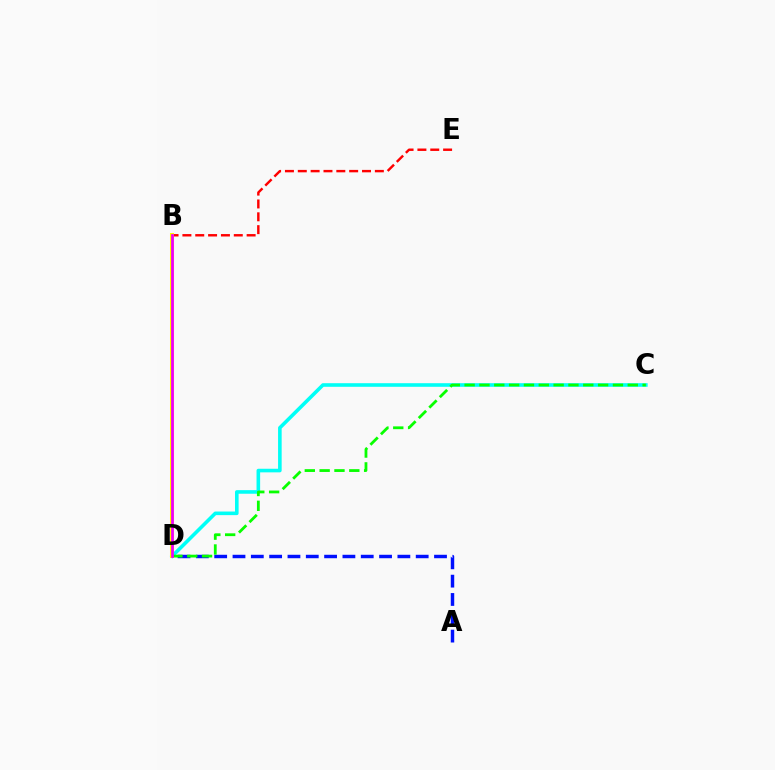{('A', 'D'): [{'color': '#0010ff', 'line_style': 'dashed', 'thickness': 2.49}], ('C', 'D'): [{'color': '#00fff6', 'line_style': 'solid', 'thickness': 2.59}, {'color': '#08ff00', 'line_style': 'dashed', 'thickness': 2.02}], ('B', 'E'): [{'color': '#ff0000', 'line_style': 'dashed', 'thickness': 1.74}], ('B', 'D'): [{'color': '#fcf500', 'line_style': 'solid', 'thickness': 2.89}, {'color': '#ee00ff', 'line_style': 'solid', 'thickness': 1.97}]}